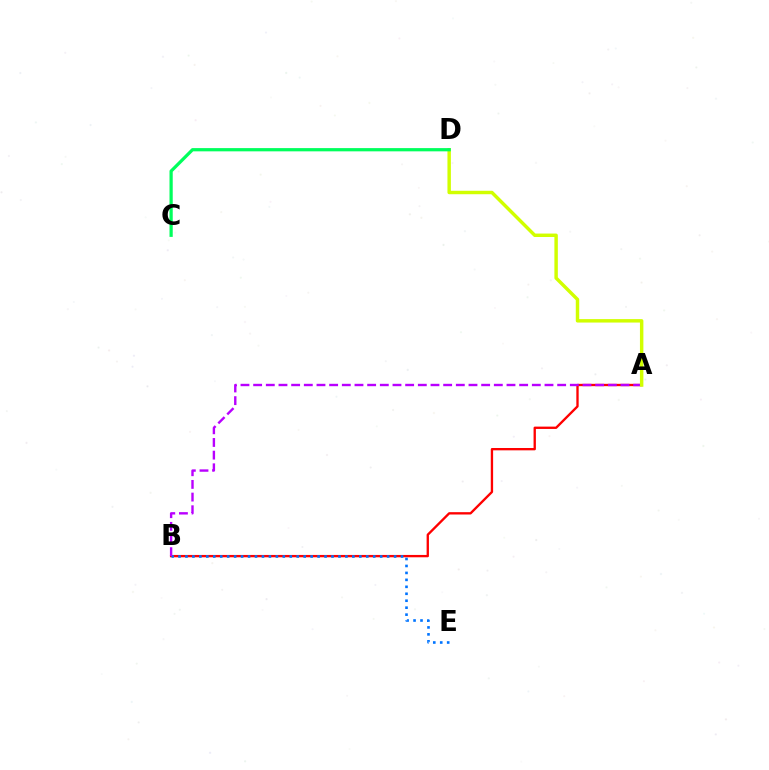{('A', 'B'): [{'color': '#ff0000', 'line_style': 'solid', 'thickness': 1.68}, {'color': '#b900ff', 'line_style': 'dashed', 'thickness': 1.72}], ('B', 'E'): [{'color': '#0074ff', 'line_style': 'dotted', 'thickness': 1.89}], ('A', 'D'): [{'color': '#d1ff00', 'line_style': 'solid', 'thickness': 2.48}], ('C', 'D'): [{'color': '#00ff5c', 'line_style': 'solid', 'thickness': 2.33}]}